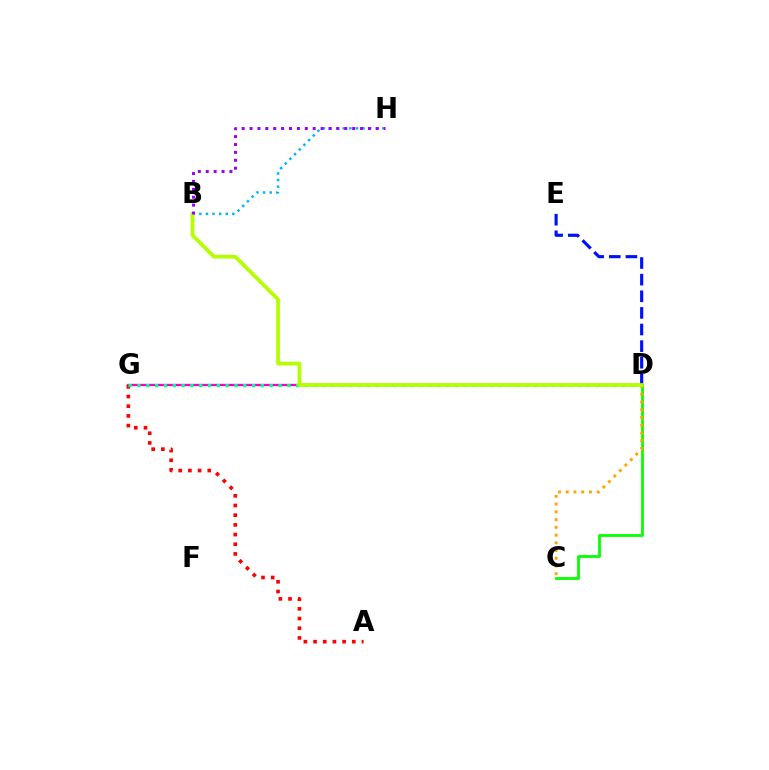{('C', 'D'): [{'color': '#08ff00', 'line_style': 'solid', 'thickness': 2.02}, {'color': '#ffa500', 'line_style': 'dotted', 'thickness': 2.1}], ('D', 'G'): [{'color': '#ff00bd', 'line_style': 'solid', 'thickness': 1.66}, {'color': '#00ff9d', 'line_style': 'dotted', 'thickness': 2.4}], ('A', 'G'): [{'color': '#ff0000', 'line_style': 'dotted', 'thickness': 2.63}], ('D', 'E'): [{'color': '#0010ff', 'line_style': 'dashed', 'thickness': 2.26}], ('B', 'H'): [{'color': '#00b5ff', 'line_style': 'dotted', 'thickness': 1.79}, {'color': '#9b00ff', 'line_style': 'dotted', 'thickness': 2.14}], ('B', 'D'): [{'color': '#b3ff00', 'line_style': 'solid', 'thickness': 2.69}]}